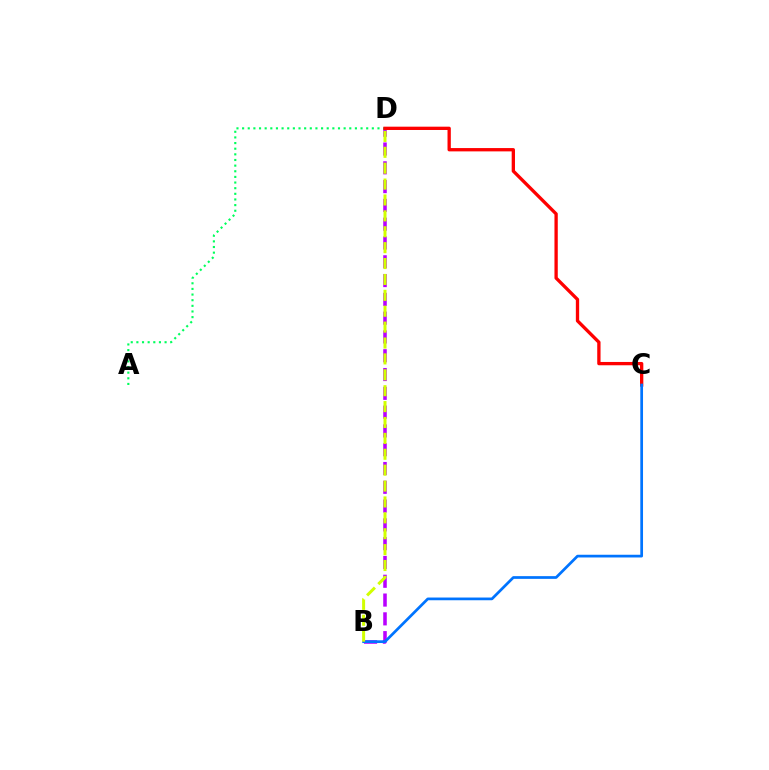{('B', 'D'): [{'color': '#b900ff', 'line_style': 'dashed', 'thickness': 2.55}, {'color': '#d1ff00', 'line_style': 'dashed', 'thickness': 2.16}], ('A', 'D'): [{'color': '#00ff5c', 'line_style': 'dotted', 'thickness': 1.53}], ('C', 'D'): [{'color': '#ff0000', 'line_style': 'solid', 'thickness': 2.38}], ('B', 'C'): [{'color': '#0074ff', 'line_style': 'solid', 'thickness': 1.96}]}